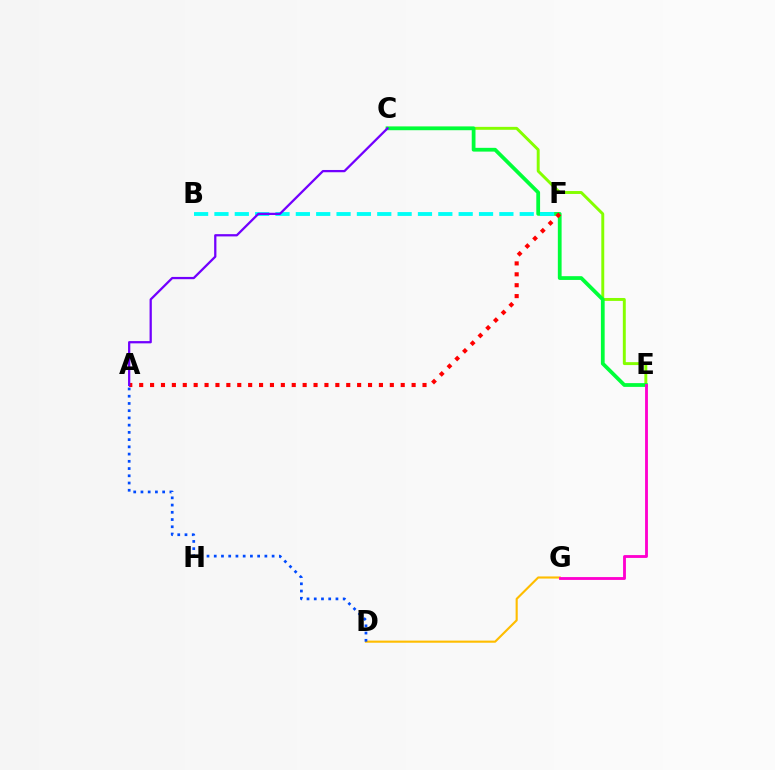{('C', 'E'): [{'color': '#84ff00', 'line_style': 'solid', 'thickness': 2.11}, {'color': '#00ff39', 'line_style': 'solid', 'thickness': 2.71}], ('D', 'G'): [{'color': '#ffbd00', 'line_style': 'solid', 'thickness': 1.53}], ('A', 'F'): [{'color': '#ff0000', 'line_style': 'dotted', 'thickness': 2.96}], ('A', 'D'): [{'color': '#004bff', 'line_style': 'dotted', 'thickness': 1.97}], ('B', 'F'): [{'color': '#00fff6', 'line_style': 'dashed', 'thickness': 2.76}], ('E', 'G'): [{'color': '#ff00cf', 'line_style': 'solid', 'thickness': 2.05}], ('A', 'C'): [{'color': '#7200ff', 'line_style': 'solid', 'thickness': 1.63}]}